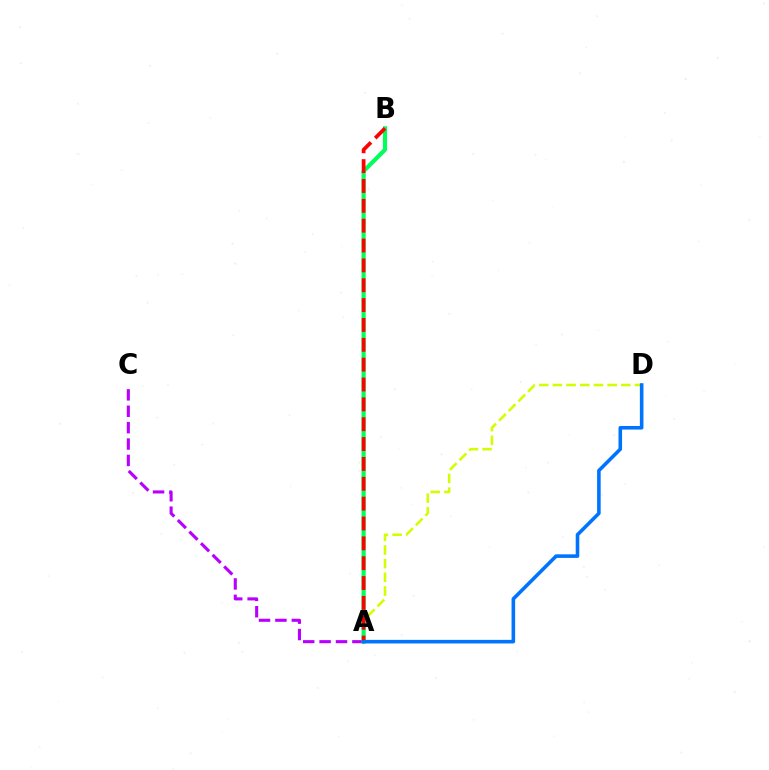{('A', 'D'): [{'color': '#d1ff00', 'line_style': 'dashed', 'thickness': 1.86}, {'color': '#0074ff', 'line_style': 'solid', 'thickness': 2.58}], ('A', 'C'): [{'color': '#b900ff', 'line_style': 'dashed', 'thickness': 2.23}], ('A', 'B'): [{'color': '#00ff5c', 'line_style': 'solid', 'thickness': 2.98}, {'color': '#ff0000', 'line_style': 'dashed', 'thickness': 2.7}]}